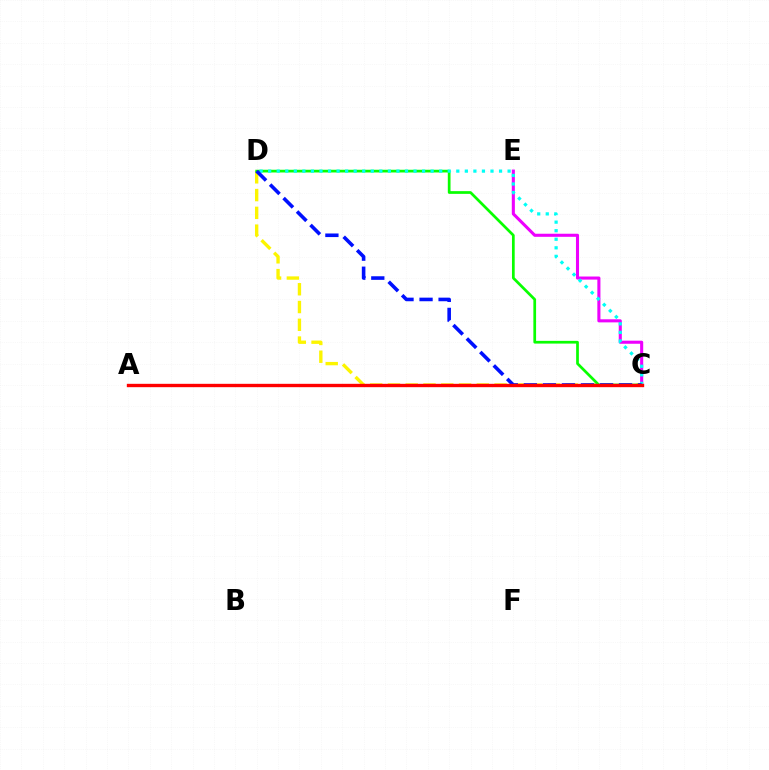{('C', 'E'): [{'color': '#ee00ff', 'line_style': 'solid', 'thickness': 2.22}], ('C', 'D'): [{'color': '#fcf500', 'line_style': 'dashed', 'thickness': 2.41}, {'color': '#08ff00', 'line_style': 'solid', 'thickness': 1.96}, {'color': '#00fff6', 'line_style': 'dotted', 'thickness': 2.32}, {'color': '#0010ff', 'line_style': 'dashed', 'thickness': 2.59}], ('A', 'C'): [{'color': '#ff0000', 'line_style': 'solid', 'thickness': 2.42}]}